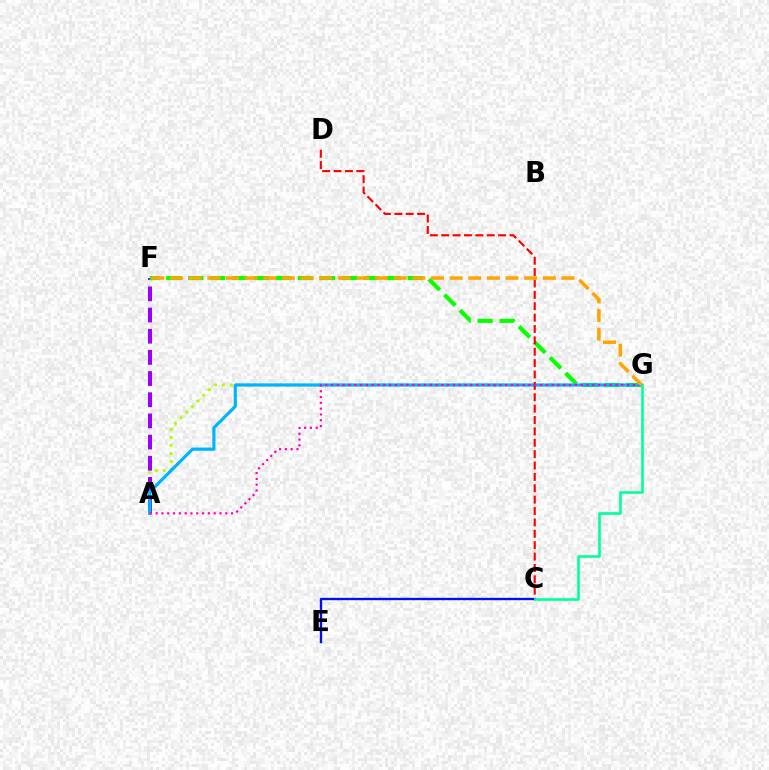{('A', 'G'): [{'color': '#b3ff00', 'line_style': 'dotted', 'thickness': 2.17}, {'color': '#00b5ff', 'line_style': 'solid', 'thickness': 2.3}, {'color': '#ff00bd', 'line_style': 'dotted', 'thickness': 1.58}], ('A', 'F'): [{'color': '#9b00ff', 'line_style': 'dashed', 'thickness': 2.88}], ('F', 'G'): [{'color': '#08ff00', 'line_style': 'dashed', 'thickness': 2.98}, {'color': '#ffa500', 'line_style': 'dashed', 'thickness': 2.53}], ('C', 'E'): [{'color': '#0010ff', 'line_style': 'solid', 'thickness': 1.69}], ('C', 'D'): [{'color': '#ff0000', 'line_style': 'dashed', 'thickness': 1.55}], ('C', 'G'): [{'color': '#00ff9d', 'line_style': 'solid', 'thickness': 1.88}]}